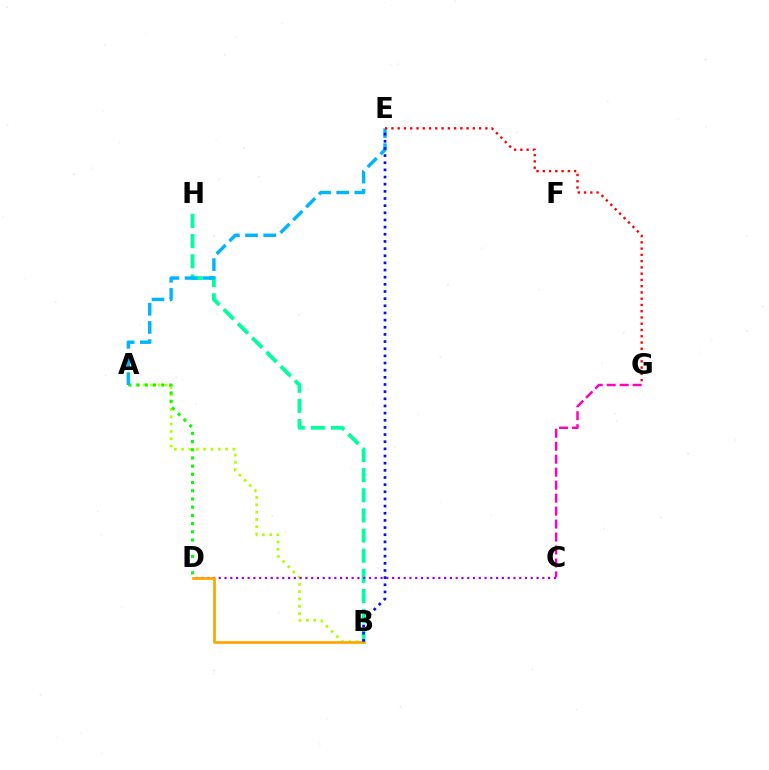{('A', 'B'): [{'color': '#b3ff00', 'line_style': 'dotted', 'thickness': 1.99}], ('B', 'H'): [{'color': '#00ff9d', 'line_style': 'dashed', 'thickness': 2.74}], ('A', 'D'): [{'color': '#08ff00', 'line_style': 'dotted', 'thickness': 2.23}], ('C', 'D'): [{'color': '#9b00ff', 'line_style': 'dotted', 'thickness': 1.57}], ('C', 'G'): [{'color': '#ff00bd', 'line_style': 'dashed', 'thickness': 1.76}], ('A', 'E'): [{'color': '#00b5ff', 'line_style': 'dashed', 'thickness': 2.47}], ('B', 'D'): [{'color': '#ffa500', 'line_style': 'solid', 'thickness': 1.96}], ('E', 'G'): [{'color': '#ff0000', 'line_style': 'dotted', 'thickness': 1.7}], ('B', 'E'): [{'color': '#0010ff', 'line_style': 'dotted', 'thickness': 1.94}]}